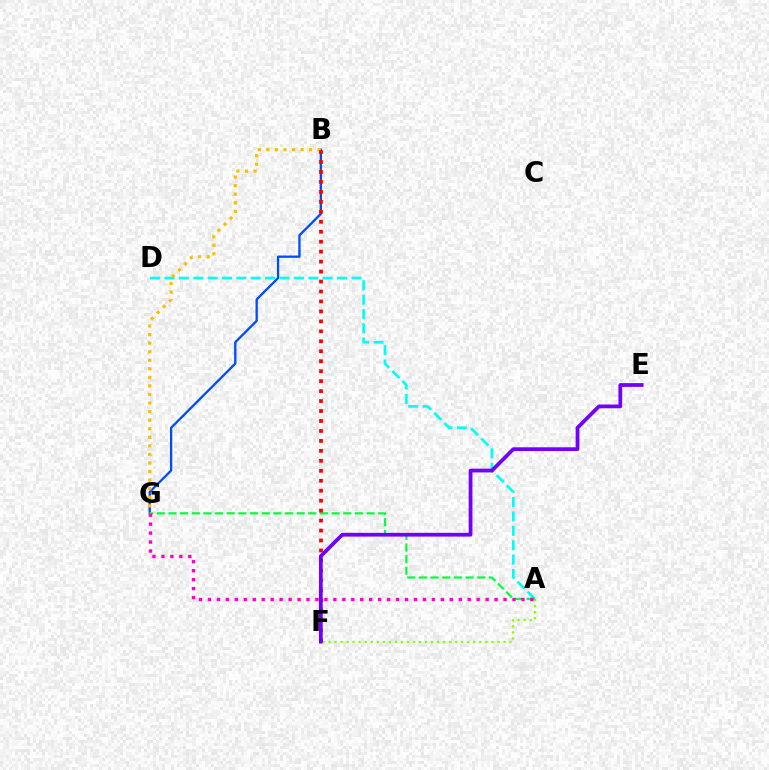{('B', 'G'): [{'color': '#004bff', 'line_style': 'solid', 'thickness': 1.65}, {'color': '#ffbd00', 'line_style': 'dotted', 'thickness': 2.33}], ('A', 'F'): [{'color': '#84ff00', 'line_style': 'dotted', 'thickness': 1.64}], ('A', 'D'): [{'color': '#00fff6', 'line_style': 'dashed', 'thickness': 1.95}], ('A', 'G'): [{'color': '#00ff39', 'line_style': 'dashed', 'thickness': 1.58}, {'color': '#ff00cf', 'line_style': 'dotted', 'thickness': 2.43}], ('B', 'F'): [{'color': '#ff0000', 'line_style': 'dotted', 'thickness': 2.71}], ('E', 'F'): [{'color': '#7200ff', 'line_style': 'solid', 'thickness': 2.7}]}